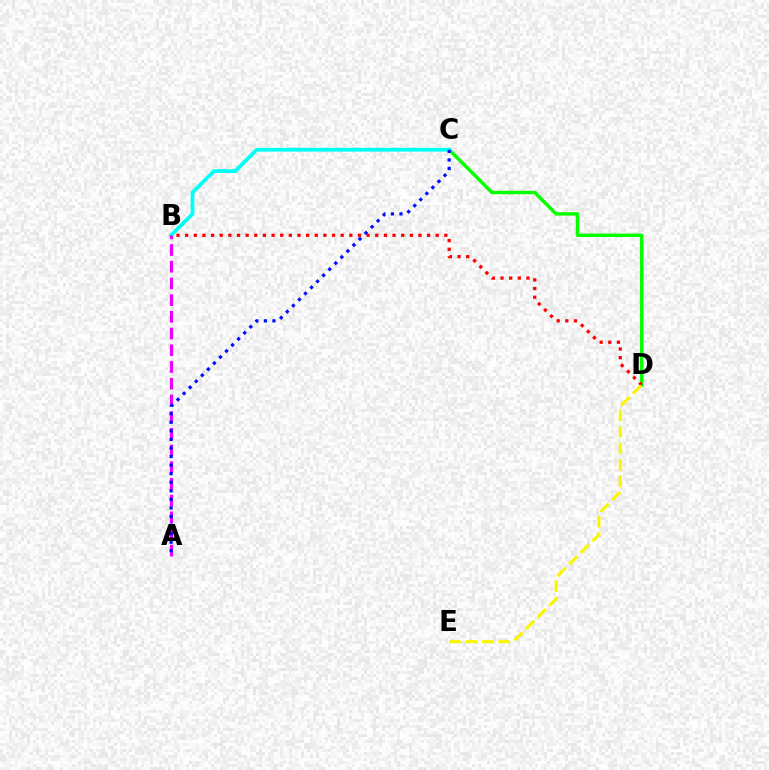{('C', 'D'): [{'color': '#08ff00', 'line_style': 'solid', 'thickness': 2.48}], ('B', 'C'): [{'color': '#00fff6', 'line_style': 'solid', 'thickness': 2.72}], ('B', 'D'): [{'color': '#ff0000', 'line_style': 'dotted', 'thickness': 2.35}], ('A', 'B'): [{'color': '#ee00ff', 'line_style': 'dashed', 'thickness': 2.27}], ('D', 'E'): [{'color': '#fcf500', 'line_style': 'dashed', 'thickness': 2.23}], ('A', 'C'): [{'color': '#0010ff', 'line_style': 'dotted', 'thickness': 2.33}]}